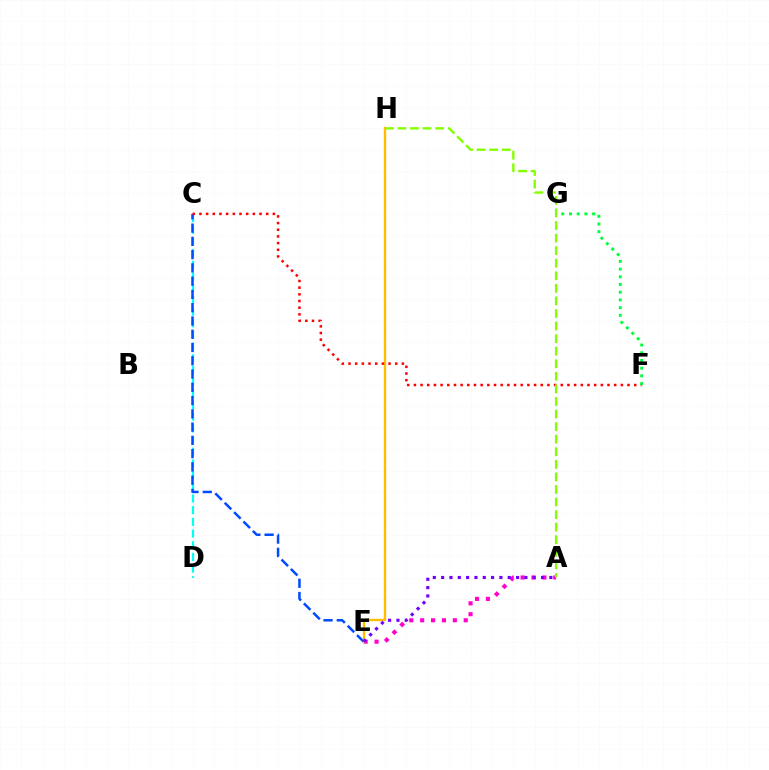{('A', 'E'): [{'color': '#ff00cf', 'line_style': 'dotted', 'thickness': 2.96}, {'color': '#7200ff', 'line_style': 'dotted', 'thickness': 2.26}], ('C', 'D'): [{'color': '#00fff6', 'line_style': 'dashed', 'thickness': 1.59}], ('C', 'E'): [{'color': '#004bff', 'line_style': 'dashed', 'thickness': 1.8}], ('E', 'H'): [{'color': '#ffbd00', 'line_style': 'solid', 'thickness': 1.69}], ('C', 'F'): [{'color': '#ff0000', 'line_style': 'dotted', 'thickness': 1.81}], ('F', 'G'): [{'color': '#00ff39', 'line_style': 'dotted', 'thickness': 2.09}], ('A', 'H'): [{'color': '#84ff00', 'line_style': 'dashed', 'thickness': 1.71}]}